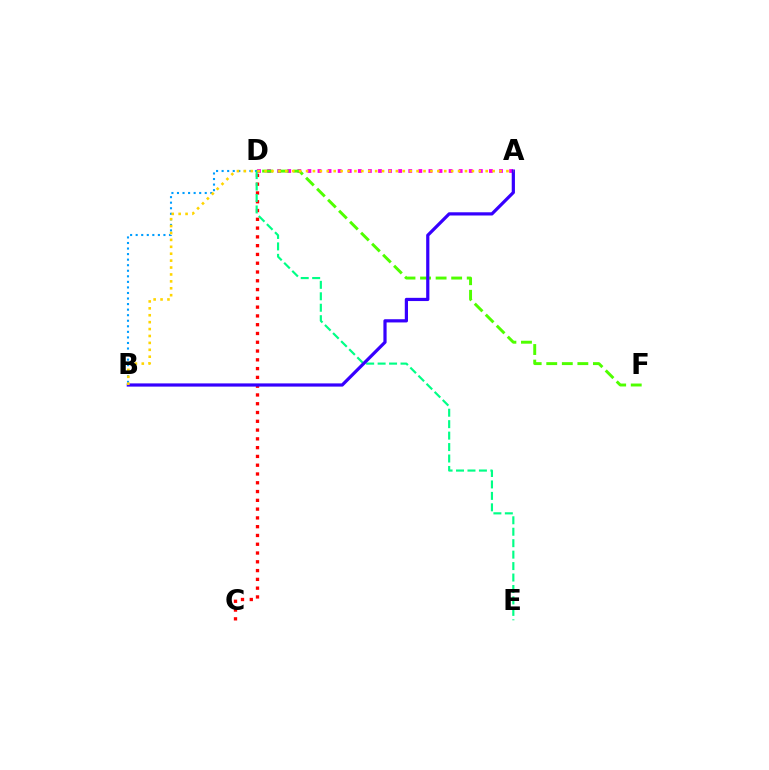{('B', 'D'): [{'color': '#009eff', 'line_style': 'dotted', 'thickness': 1.51}], ('A', 'D'): [{'color': '#ff00ed', 'line_style': 'dotted', 'thickness': 2.74}], ('C', 'D'): [{'color': '#ff0000', 'line_style': 'dotted', 'thickness': 2.39}], ('D', 'E'): [{'color': '#00ff86', 'line_style': 'dashed', 'thickness': 1.56}], ('D', 'F'): [{'color': '#4fff00', 'line_style': 'dashed', 'thickness': 2.11}], ('A', 'B'): [{'color': '#3700ff', 'line_style': 'solid', 'thickness': 2.31}, {'color': '#ffd500', 'line_style': 'dotted', 'thickness': 1.88}]}